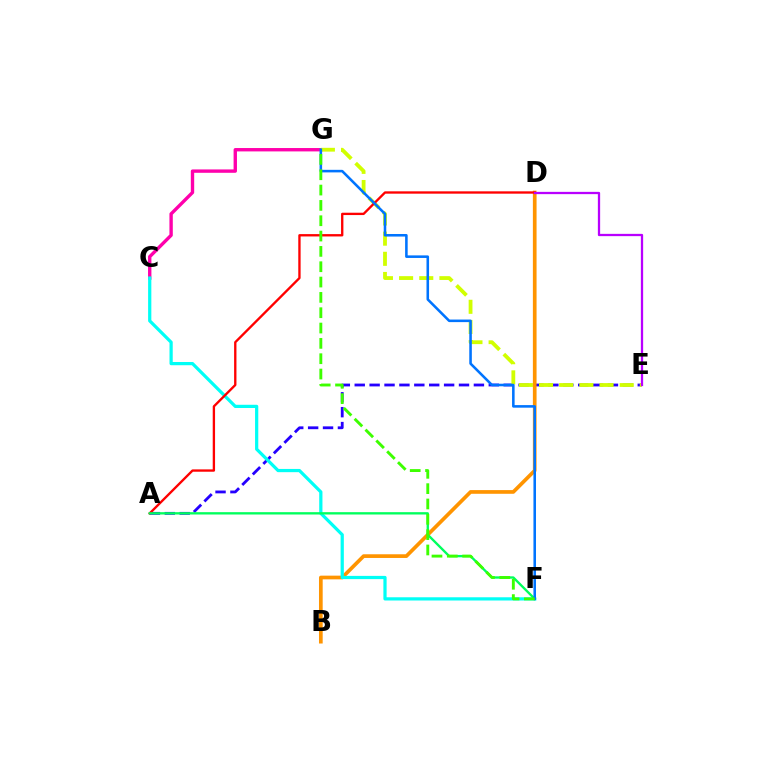{('C', 'G'): [{'color': '#ff00ac', 'line_style': 'solid', 'thickness': 2.43}], ('A', 'E'): [{'color': '#2500ff', 'line_style': 'dashed', 'thickness': 2.02}], ('E', 'G'): [{'color': '#d1ff00', 'line_style': 'dashed', 'thickness': 2.74}], ('B', 'D'): [{'color': '#ff9400', 'line_style': 'solid', 'thickness': 2.66}], ('C', 'F'): [{'color': '#00fff6', 'line_style': 'solid', 'thickness': 2.32}], ('A', 'D'): [{'color': '#ff0000', 'line_style': 'solid', 'thickness': 1.69}], ('A', 'F'): [{'color': '#00ff5c', 'line_style': 'solid', 'thickness': 1.69}], ('F', 'G'): [{'color': '#0074ff', 'line_style': 'solid', 'thickness': 1.85}, {'color': '#3dff00', 'line_style': 'dashed', 'thickness': 2.08}], ('D', 'E'): [{'color': '#b900ff', 'line_style': 'solid', 'thickness': 1.64}]}